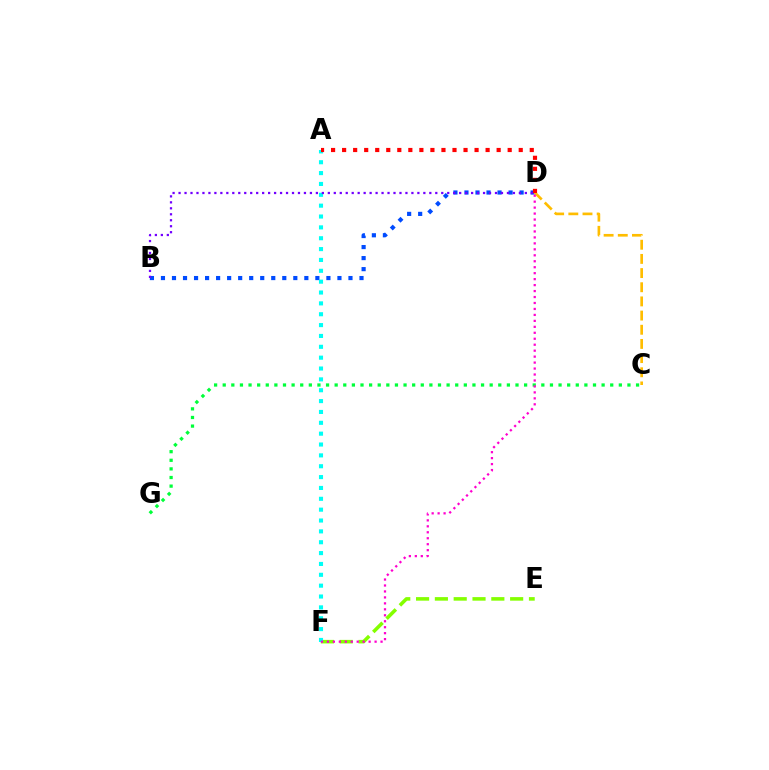{('E', 'F'): [{'color': '#84ff00', 'line_style': 'dashed', 'thickness': 2.56}], ('C', 'G'): [{'color': '#00ff39', 'line_style': 'dotted', 'thickness': 2.34}], ('B', 'D'): [{'color': '#004bff', 'line_style': 'dotted', 'thickness': 3.0}, {'color': '#7200ff', 'line_style': 'dotted', 'thickness': 1.62}], ('C', 'D'): [{'color': '#ffbd00', 'line_style': 'dashed', 'thickness': 1.92}], ('A', 'F'): [{'color': '#00fff6', 'line_style': 'dotted', 'thickness': 2.95}], ('D', 'F'): [{'color': '#ff00cf', 'line_style': 'dotted', 'thickness': 1.62}], ('A', 'D'): [{'color': '#ff0000', 'line_style': 'dotted', 'thickness': 3.0}]}